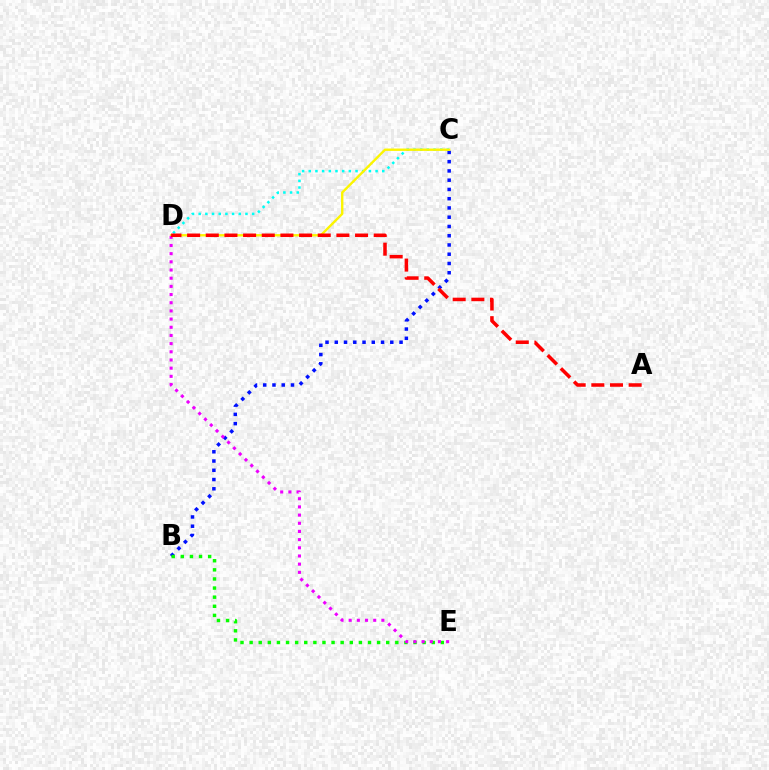{('B', 'C'): [{'color': '#0010ff', 'line_style': 'dotted', 'thickness': 2.51}], ('C', 'D'): [{'color': '#00fff6', 'line_style': 'dotted', 'thickness': 1.82}, {'color': '#fcf500', 'line_style': 'solid', 'thickness': 1.71}], ('B', 'E'): [{'color': '#08ff00', 'line_style': 'dotted', 'thickness': 2.47}], ('D', 'E'): [{'color': '#ee00ff', 'line_style': 'dotted', 'thickness': 2.22}], ('A', 'D'): [{'color': '#ff0000', 'line_style': 'dashed', 'thickness': 2.53}]}